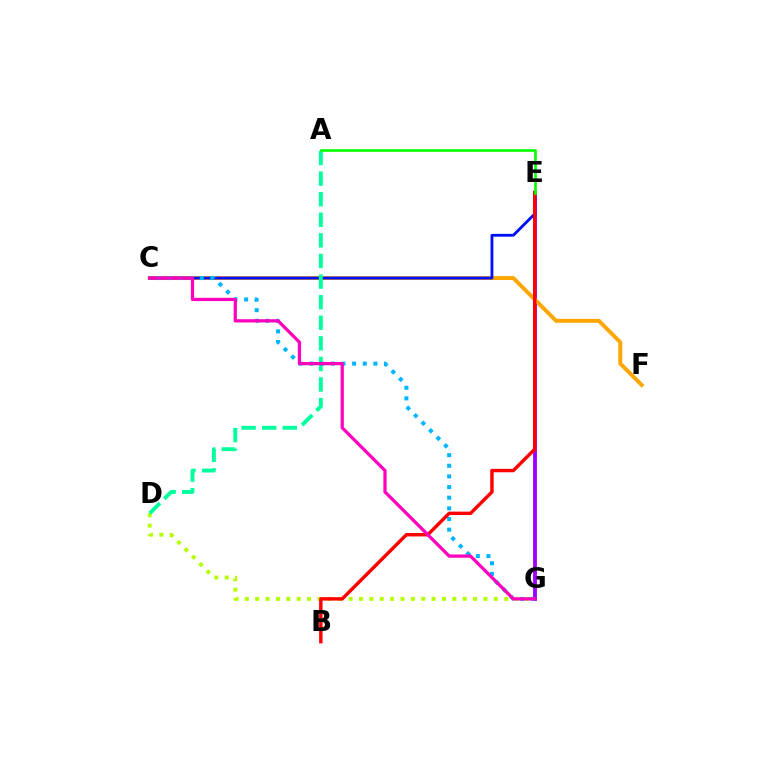{('D', 'G'): [{'color': '#b3ff00', 'line_style': 'dotted', 'thickness': 2.82}], ('E', 'G'): [{'color': '#9b00ff', 'line_style': 'solid', 'thickness': 2.75}], ('C', 'F'): [{'color': '#ffa500', 'line_style': 'solid', 'thickness': 2.83}], ('C', 'E'): [{'color': '#0010ff', 'line_style': 'solid', 'thickness': 2.04}], ('A', 'D'): [{'color': '#00ff9d', 'line_style': 'dashed', 'thickness': 2.8}], ('C', 'G'): [{'color': '#00b5ff', 'line_style': 'dotted', 'thickness': 2.89}, {'color': '#ff00bd', 'line_style': 'solid', 'thickness': 2.34}], ('B', 'E'): [{'color': '#ff0000', 'line_style': 'solid', 'thickness': 2.46}], ('A', 'E'): [{'color': '#08ff00', 'line_style': 'solid', 'thickness': 1.91}]}